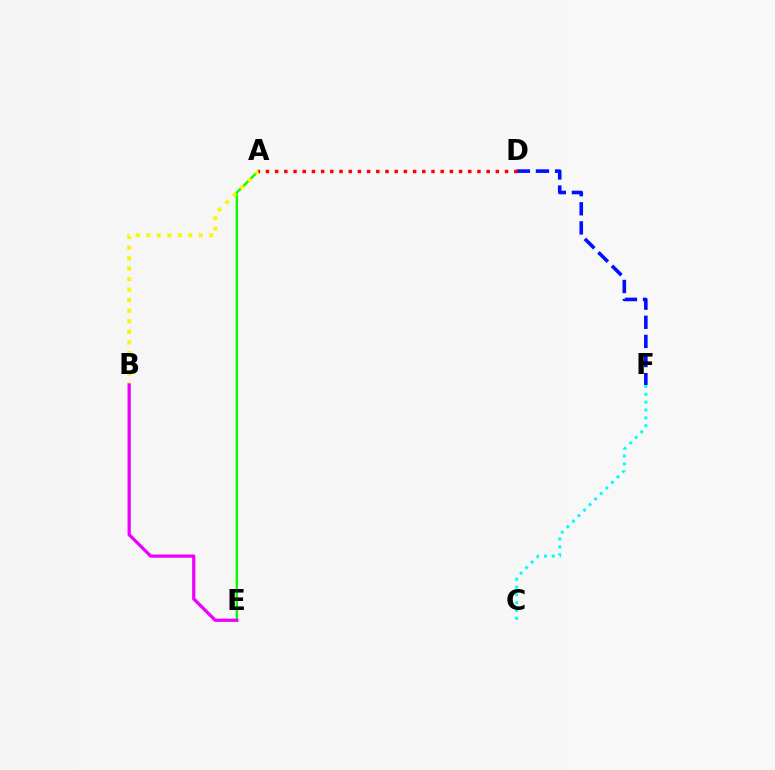{('D', 'F'): [{'color': '#0010ff', 'line_style': 'dashed', 'thickness': 2.6}], ('A', 'E'): [{'color': '#08ff00', 'line_style': 'solid', 'thickness': 1.72}], ('C', 'F'): [{'color': '#00fff6', 'line_style': 'dotted', 'thickness': 2.13}], ('A', 'B'): [{'color': '#fcf500', 'line_style': 'dotted', 'thickness': 2.85}], ('B', 'E'): [{'color': '#ee00ff', 'line_style': 'solid', 'thickness': 2.34}], ('A', 'D'): [{'color': '#ff0000', 'line_style': 'dotted', 'thickness': 2.5}]}